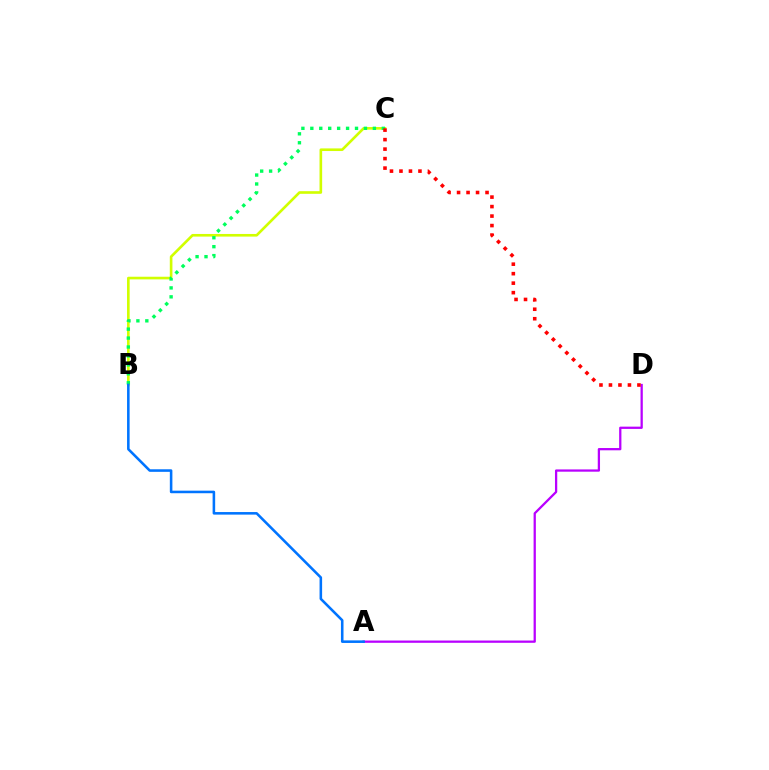{('B', 'C'): [{'color': '#d1ff00', 'line_style': 'solid', 'thickness': 1.9}, {'color': '#00ff5c', 'line_style': 'dotted', 'thickness': 2.43}], ('A', 'D'): [{'color': '#b900ff', 'line_style': 'solid', 'thickness': 1.63}], ('A', 'B'): [{'color': '#0074ff', 'line_style': 'solid', 'thickness': 1.85}], ('C', 'D'): [{'color': '#ff0000', 'line_style': 'dotted', 'thickness': 2.58}]}